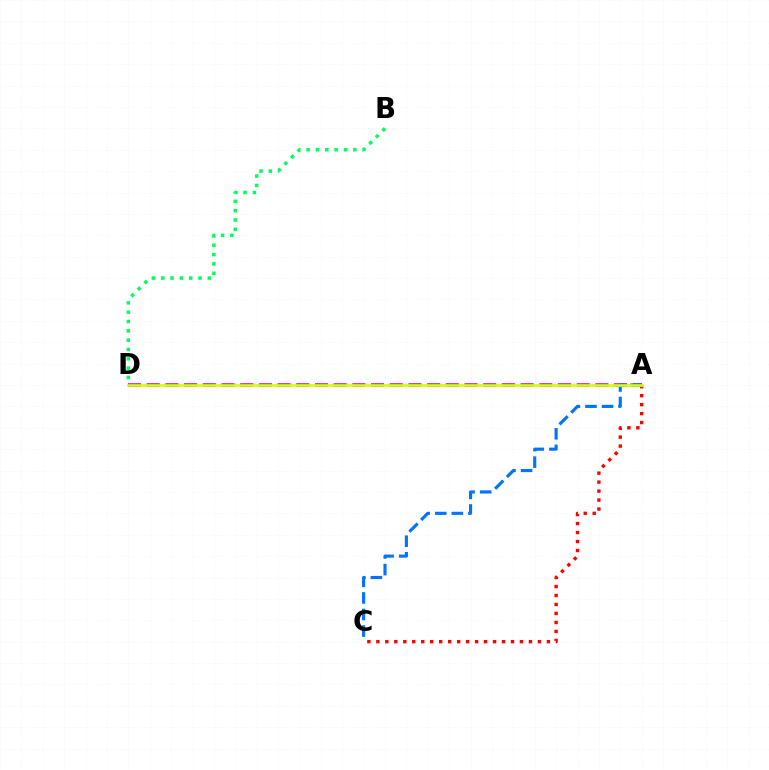{('B', 'D'): [{'color': '#00ff5c', 'line_style': 'dotted', 'thickness': 2.53}], ('A', 'D'): [{'color': '#b900ff', 'line_style': 'dashed', 'thickness': 2.54}, {'color': '#d1ff00', 'line_style': 'solid', 'thickness': 1.93}], ('A', 'C'): [{'color': '#ff0000', 'line_style': 'dotted', 'thickness': 2.44}, {'color': '#0074ff', 'line_style': 'dashed', 'thickness': 2.25}]}